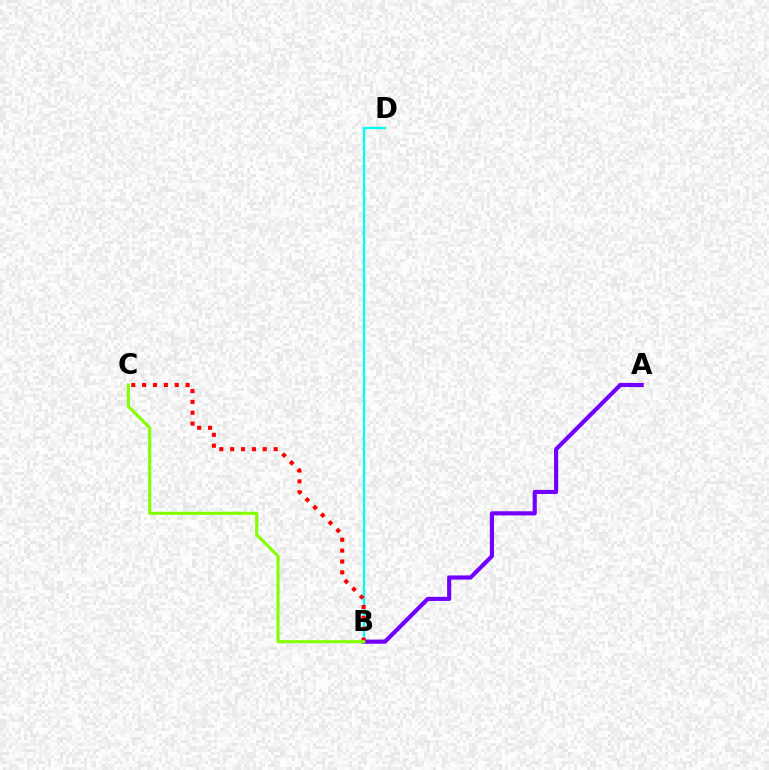{('A', 'B'): [{'color': '#7200ff', 'line_style': 'solid', 'thickness': 2.98}], ('B', 'D'): [{'color': '#00fff6', 'line_style': 'solid', 'thickness': 1.65}], ('B', 'C'): [{'color': '#ff0000', 'line_style': 'dotted', 'thickness': 2.95}, {'color': '#84ff00', 'line_style': 'solid', 'thickness': 2.23}]}